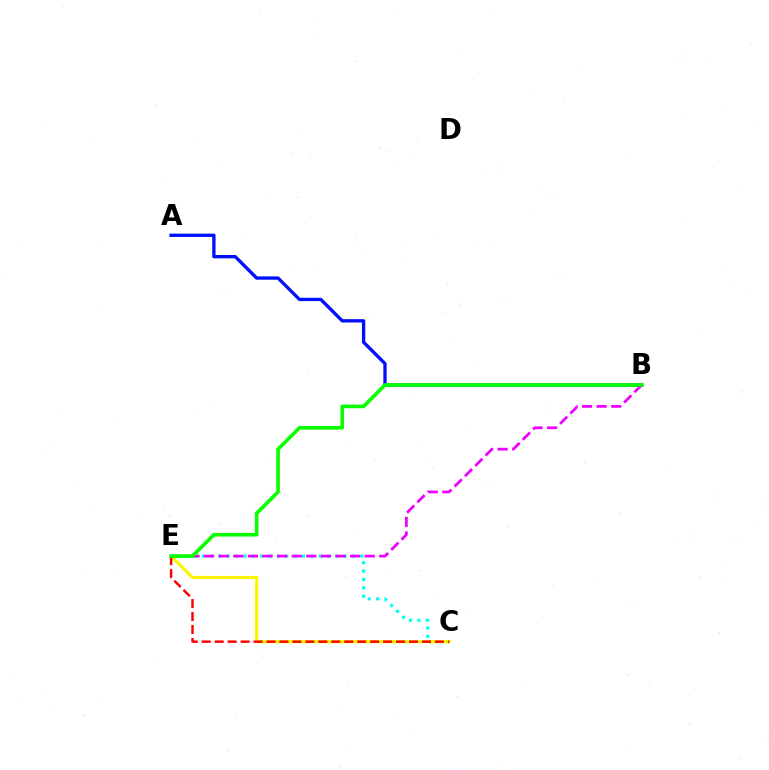{('C', 'E'): [{'color': '#00fff6', 'line_style': 'dotted', 'thickness': 2.27}, {'color': '#fcf500', 'line_style': 'solid', 'thickness': 2.26}, {'color': '#ff0000', 'line_style': 'dashed', 'thickness': 1.76}], ('B', 'E'): [{'color': '#ee00ff', 'line_style': 'dashed', 'thickness': 1.98}, {'color': '#08ff00', 'line_style': 'solid', 'thickness': 2.61}], ('A', 'B'): [{'color': '#0010ff', 'line_style': 'solid', 'thickness': 2.39}]}